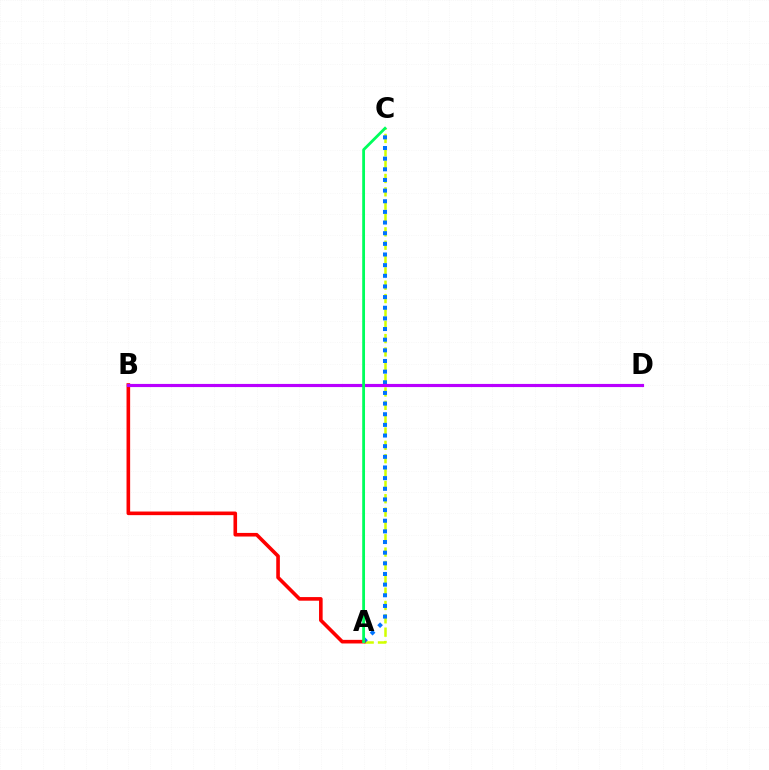{('A', 'C'): [{'color': '#d1ff00', 'line_style': 'dashed', 'thickness': 1.81}, {'color': '#0074ff', 'line_style': 'dotted', 'thickness': 2.89}, {'color': '#00ff5c', 'line_style': 'solid', 'thickness': 2.02}], ('A', 'B'): [{'color': '#ff0000', 'line_style': 'solid', 'thickness': 2.6}], ('B', 'D'): [{'color': '#b900ff', 'line_style': 'solid', 'thickness': 2.26}]}